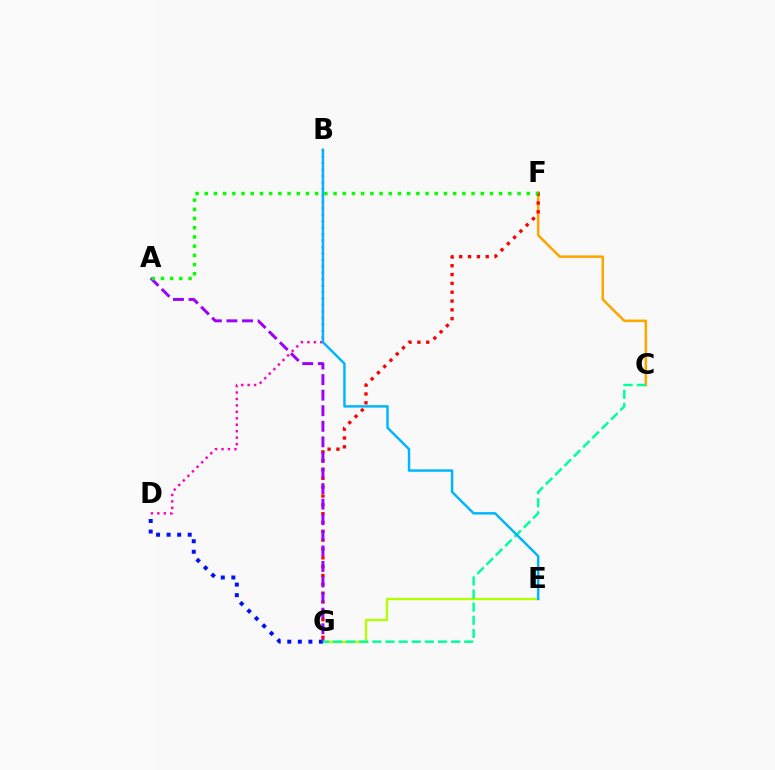{('E', 'G'): [{'color': '#b3ff00', 'line_style': 'solid', 'thickness': 1.7}], ('C', 'F'): [{'color': '#ffa500', 'line_style': 'solid', 'thickness': 1.83}], ('D', 'G'): [{'color': '#0010ff', 'line_style': 'dotted', 'thickness': 2.87}], ('F', 'G'): [{'color': '#ff0000', 'line_style': 'dotted', 'thickness': 2.4}], ('A', 'G'): [{'color': '#9b00ff', 'line_style': 'dashed', 'thickness': 2.12}], ('B', 'D'): [{'color': '#ff00bd', 'line_style': 'dotted', 'thickness': 1.75}], ('A', 'F'): [{'color': '#08ff00', 'line_style': 'dotted', 'thickness': 2.5}], ('C', 'G'): [{'color': '#00ff9d', 'line_style': 'dashed', 'thickness': 1.78}], ('B', 'E'): [{'color': '#00b5ff', 'line_style': 'solid', 'thickness': 1.76}]}